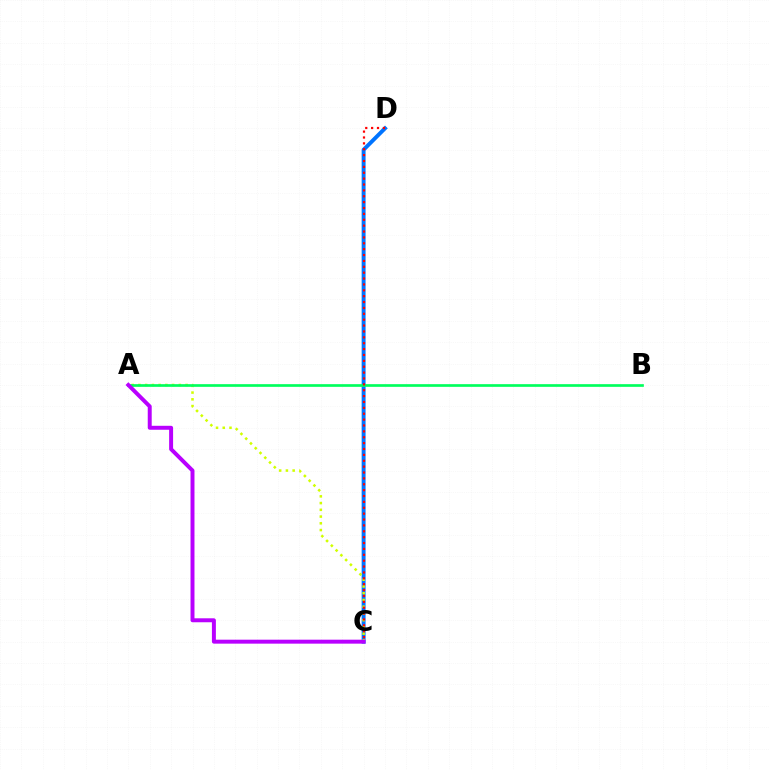{('C', 'D'): [{'color': '#0074ff', 'line_style': 'solid', 'thickness': 2.82}, {'color': '#ff0000', 'line_style': 'dotted', 'thickness': 1.6}], ('A', 'C'): [{'color': '#d1ff00', 'line_style': 'dotted', 'thickness': 1.83}, {'color': '#b900ff', 'line_style': 'solid', 'thickness': 2.85}], ('A', 'B'): [{'color': '#00ff5c', 'line_style': 'solid', 'thickness': 1.93}]}